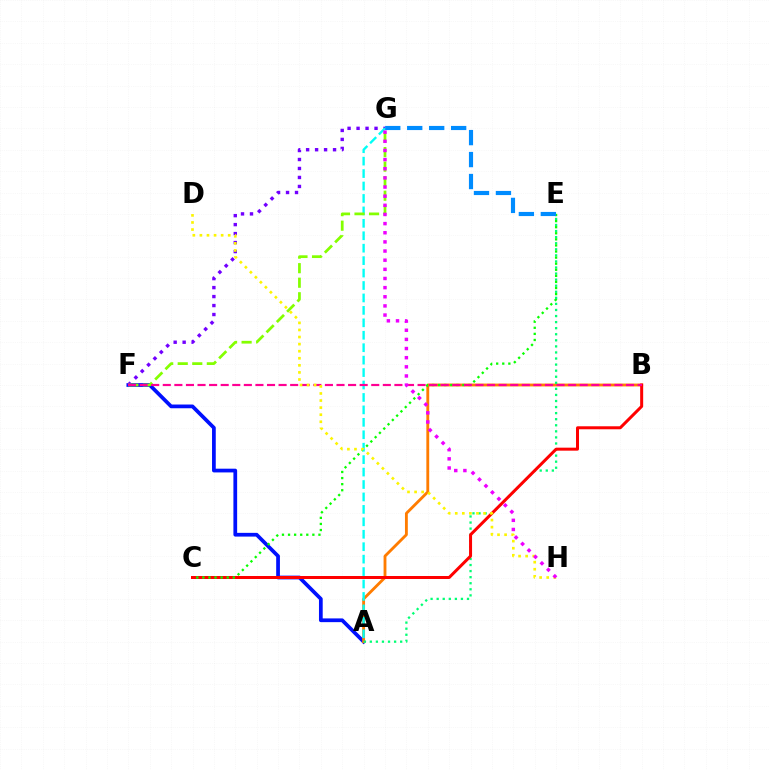{('A', 'F'): [{'color': '#0010ff', 'line_style': 'solid', 'thickness': 2.69}], ('A', 'B'): [{'color': '#ff7c00', 'line_style': 'solid', 'thickness': 2.05}], ('F', 'G'): [{'color': '#7200ff', 'line_style': 'dotted', 'thickness': 2.44}, {'color': '#84ff00', 'line_style': 'dashed', 'thickness': 1.98}], ('A', 'E'): [{'color': '#00ff74', 'line_style': 'dotted', 'thickness': 1.65}], ('B', 'C'): [{'color': '#ff0000', 'line_style': 'solid', 'thickness': 2.16}], ('C', 'E'): [{'color': '#08ff00', 'line_style': 'dotted', 'thickness': 1.65}], ('A', 'G'): [{'color': '#00fff6', 'line_style': 'dashed', 'thickness': 1.69}], ('B', 'F'): [{'color': '#ff0094', 'line_style': 'dashed', 'thickness': 1.57}], ('D', 'H'): [{'color': '#fcf500', 'line_style': 'dotted', 'thickness': 1.92}], ('E', 'G'): [{'color': '#008cff', 'line_style': 'dashed', 'thickness': 2.98}], ('G', 'H'): [{'color': '#ee00ff', 'line_style': 'dotted', 'thickness': 2.48}]}